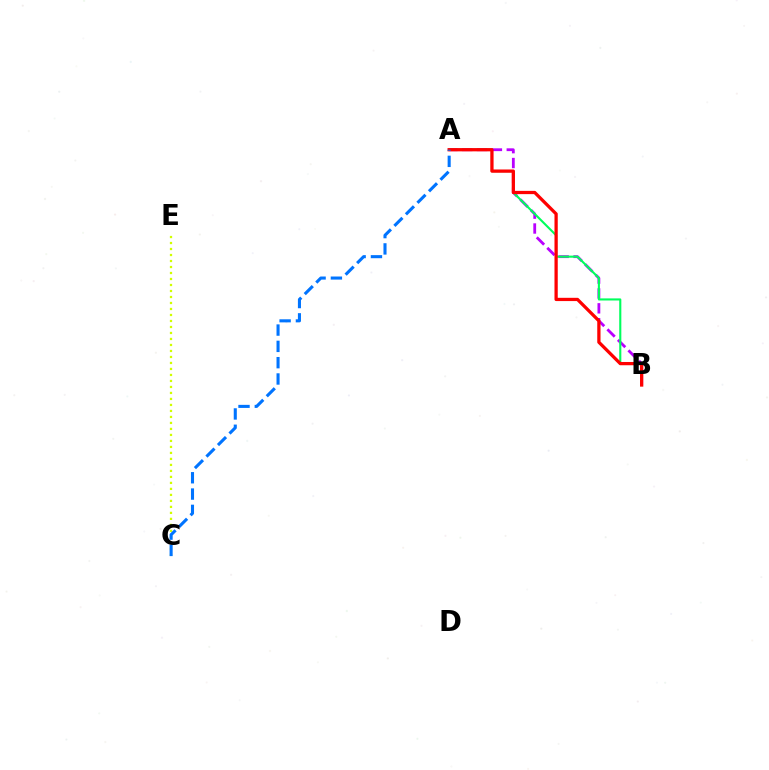{('A', 'B'): [{'color': '#b900ff', 'line_style': 'dashed', 'thickness': 2.02}, {'color': '#00ff5c', 'line_style': 'solid', 'thickness': 1.52}, {'color': '#ff0000', 'line_style': 'solid', 'thickness': 2.35}], ('C', 'E'): [{'color': '#d1ff00', 'line_style': 'dotted', 'thickness': 1.63}], ('A', 'C'): [{'color': '#0074ff', 'line_style': 'dashed', 'thickness': 2.21}]}